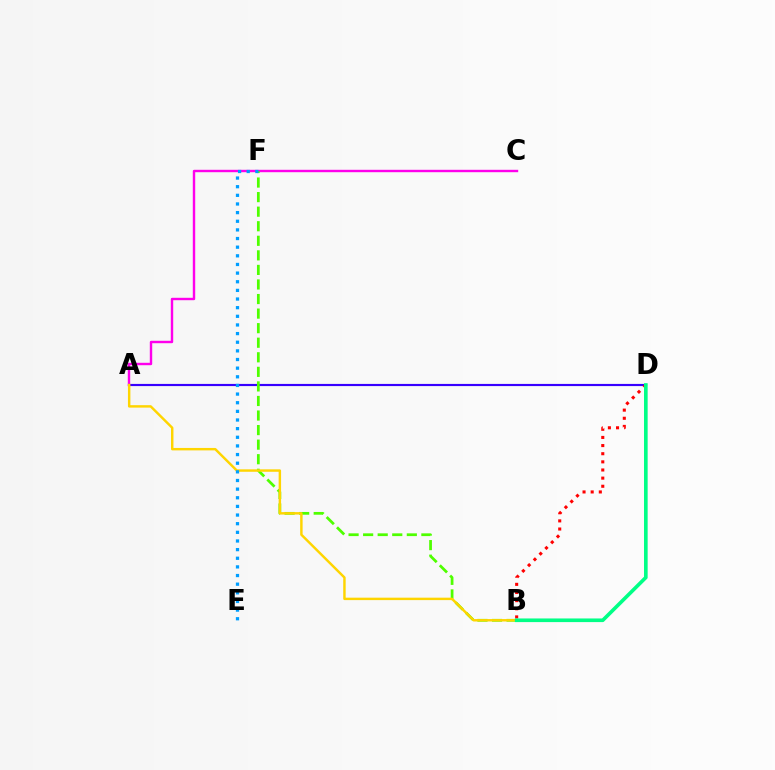{('A', 'C'): [{'color': '#ff00ed', 'line_style': 'solid', 'thickness': 1.73}], ('A', 'D'): [{'color': '#3700ff', 'line_style': 'solid', 'thickness': 1.56}], ('B', 'F'): [{'color': '#4fff00', 'line_style': 'dashed', 'thickness': 1.98}], ('A', 'B'): [{'color': '#ffd500', 'line_style': 'solid', 'thickness': 1.76}], ('B', 'D'): [{'color': '#ff0000', 'line_style': 'dotted', 'thickness': 2.21}, {'color': '#00ff86', 'line_style': 'solid', 'thickness': 2.62}], ('E', 'F'): [{'color': '#009eff', 'line_style': 'dotted', 'thickness': 2.35}]}